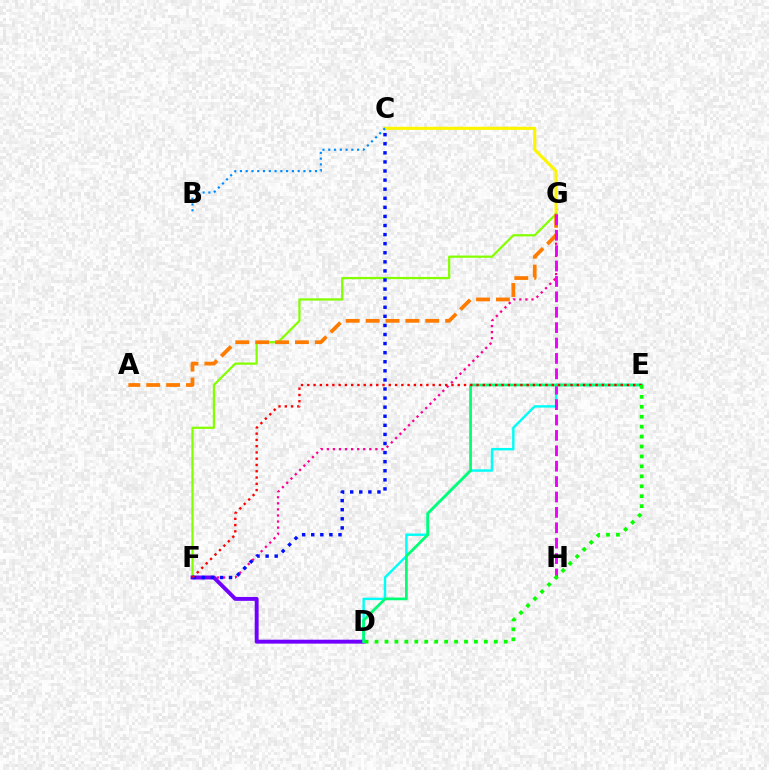{('C', 'G'): [{'color': '#fcf500', 'line_style': 'solid', 'thickness': 2.25}], ('F', 'G'): [{'color': '#ff0094', 'line_style': 'dotted', 'thickness': 1.65}, {'color': '#84ff00', 'line_style': 'solid', 'thickness': 1.61}], ('A', 'G'): [{'color': '#ff7c00', 'line_style': 'dashed', 'thickness': 2.7}], ('D', 'E'): [{'color': '#00fff6', 'line_style': 'solid', 'thickness': 1.75}, {'color': '#00ff74', 'line_style': 'solid', 'thickness': 1.96}, {'color': '#08ff00', 'line_style': 'dotted', 'thickness': 2.7}], ('G', 'H'): [{'color': '#ee00ff', 'line_style': 'dashed', 'thickness': 2.09}], ('D', 'F'): [{'color': '#7200ff', 'line_style': 'solid', 'thickness': 2.82}], ('C', 'F'): [{'color': '#0010ff', 'line_style': 'dotted', 'thickness': 2.47}], ('E', 'F'): [{'color': '#ff0000', 'line_style': 'dotted', 'thickness': 1.7}], ('B', 'C'): [{'color': '#008cff', 'line_style': 'dotted', 'thickness': 1.57}]}